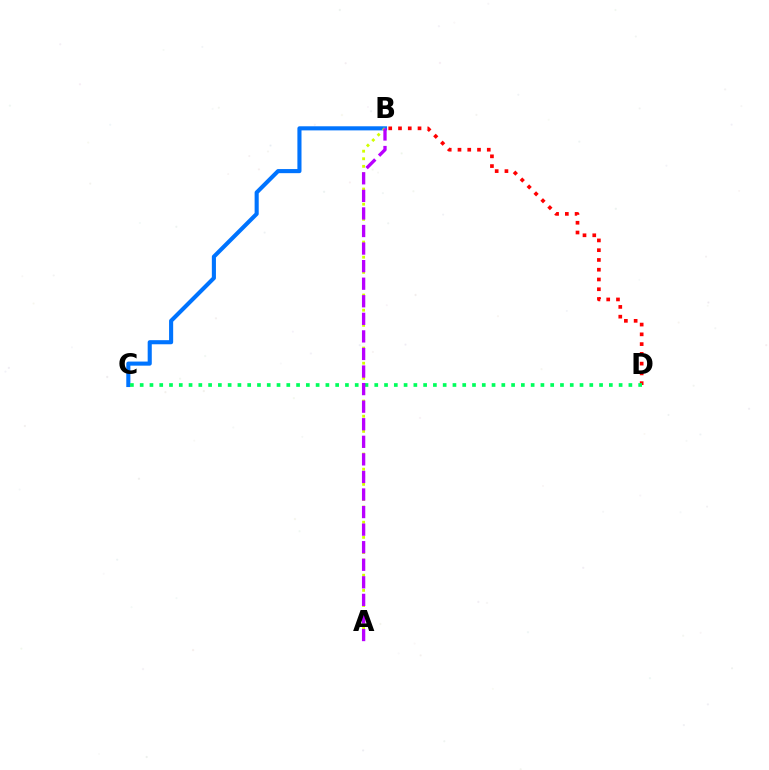{('B', 'C'): [{'color': '#0074ff', 'line_style': 'solid', 'thickness': 2.95}], ('B', 'D'): [{'color': '#ff0000', 'line_style': 'dotted', 'thickness': 2.65}], ('C', 'D'): [{'color': '#00ff5c', 'line_style': 'dotted', 'thickness': 2.66}], ('A', 'B'): [{'color': '#d1ff00', 'line_style': 'dotted', 'thickness': 2.06}, {'color': '#b900ff', 'line_style': 'dashed', 'thickness': 2.39}]}